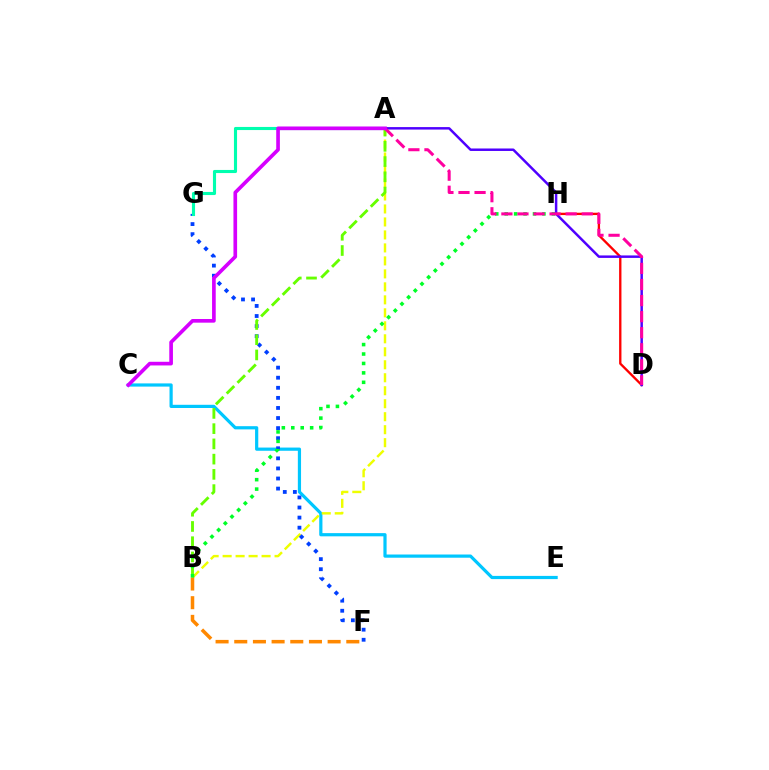{('C', 'E'): [{'color': '#00c7ff', 'line_style': 'solid', 'thickness': 2.31}], ('A', 'B'): [{'color': '#eeff00', 'line_style': 'dashed', 'thickness': 1.76}, {'color': '#66ff00', 'line_style': 'dashed', 'thickness': 2.07}], ('F', 'G'): [{'color': '#003fff', 'line_style': 'dotted', 'thickness': 2.74}], ('D', 'H'): [{'color': '#ff0000', 'line_style': 'solid', 'thickness': 1.68}], ('A', 'G'): [{'color': '#00ffaf', 'line_style': 'solid', 'thickness': 2.24}], ('A', 'D'): [{'color': '#4f00ff', 'line_style': 'solid', 'thickness': 1.78}, {'color': '#ff00a0', 'line_style': 'dashed', 'thickness': 2.18}], ('B', 'F'): [{'color': '#ff8800', 'line_style': 'dashed', 'thickness': 2.54}], ('B', 'H'): [{'color': '#00ff27', 'line_style': 'dotted', 'thickness': 2.56}], ('A', 'C'): [{'color': '#d600ff', 'line_style': 'solid', 'thickness': 2.63}]}